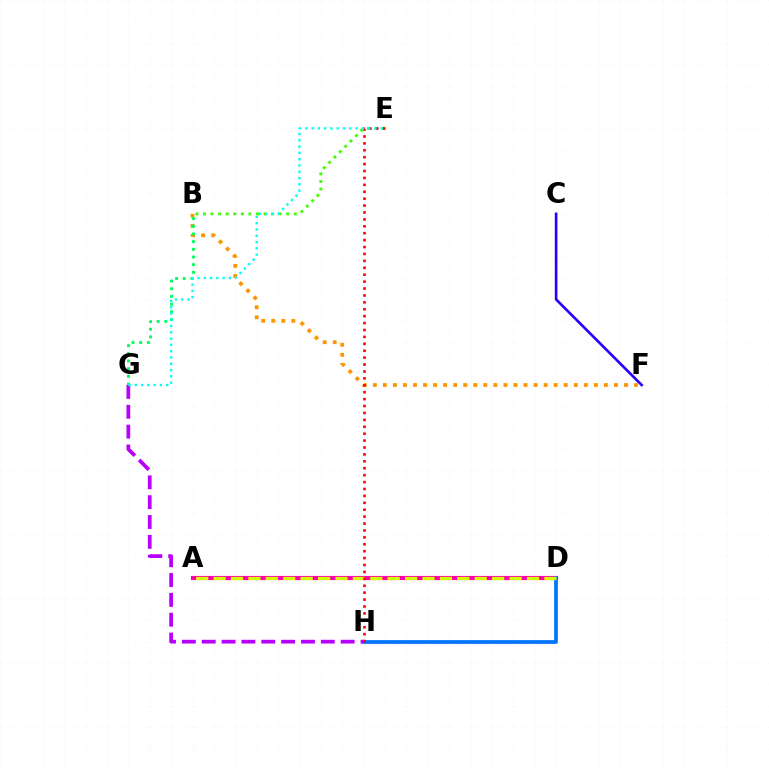{('B', 'F'): [{'color': '#ff9400', 'line_style': 'dotted', 'thickness': 2.73}], ('B', 'E'): [{'color': '#3dff00', 'line_style': 'dotted', 'thickness': 2.06}], ('A', 'D'): [{'color': '#ff00ac', 'line_style': 'solid', 'thickness': 2.99}, {'color': '#d1ff00', 'line_style': 'dashed', 'thickness': 2.37}], ('B', 'G'): [{'color': '#00ff5c', 'line_style': 'dotted', 'thickness': 2.09}], ('D', 'H'): [{'color': '#0074ff', 'line_style': 'solid', 'thickness': 2.68}], ('G', 'H'): [{'color': '#b900ff', 'line_style': 'dashed', 'thickness': 2.7}], ('E', 'H'): [{'color': '#ff0000', 'line_style': 'dotted', 'thickness': 1.88}], ('E', 'G'): [{'color': '#00fff6', 'line_style': 'dotted', 'thickness': 1.71}], ('C', 'F'): [{'color': '#2500ff', 'line_style': 'solid', 'thickness': 1.89}]}